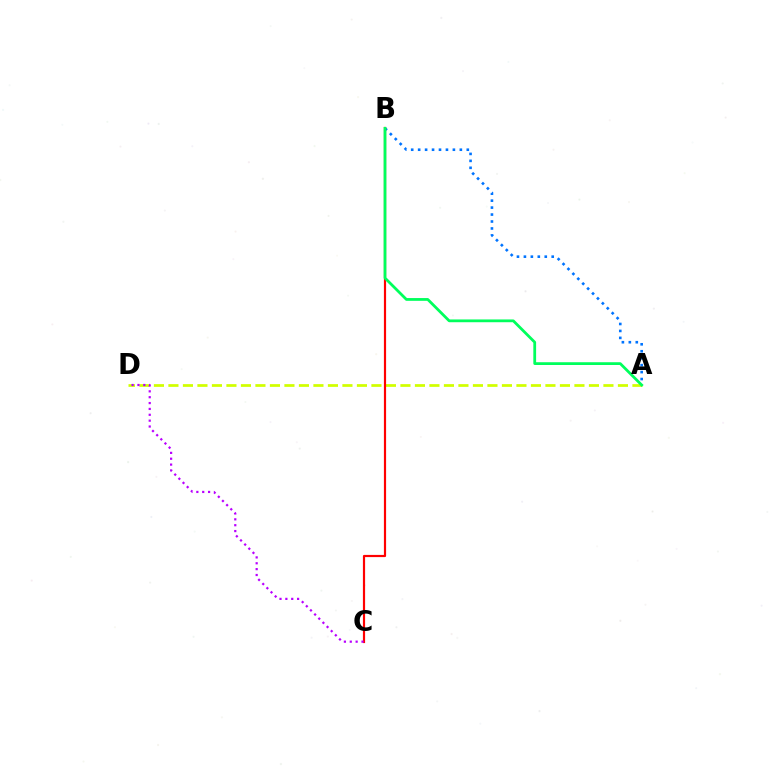{('A', 'B'): [{'color': '#0074ff', 'line_style': 'dotted', 'thickness': 1.89}, {'color': '#00ff5c', 'line_style': 'solid', 'thickness': 2.0}], ('A', 'D'): [{'color': '#d1ff00', 'line_style': 'dashed', 'thickness': 1.97}], ('B', 'C'): [{'color': '#ff0000', 'line_style': 'solid', 'thickness': 1.58}], ('C', 'D'): [{'color': '#b900ff', 'line_style': 'dotted', 'thickness': 1.59}]}